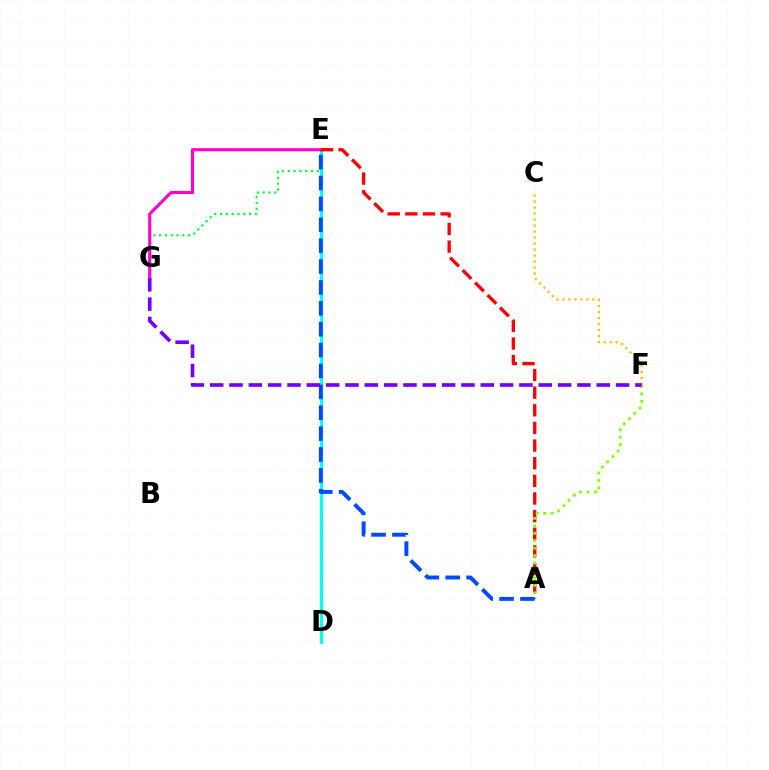{('D', 'E'): [{'color': '#00fff6', 'line_style': 'solid', 'thickness': 2.33}], ('E', 'G'): [{'color': '#00ff39', 'line_style': 'dotted', 'thickness': 1.58}, {'color': '#ff00cf', 'line_style': 'solid', 'thickness': 2.25}], ('A', 'E'): [{'color': '#ff0000', 'line_style': 'dashed', 'thickness': 2.4}, {'color': '#004bff', 'line_style': 'dashed', 'thickness': 2.84}], ('C', 'F'): [{'color': '#ffbd00', 'line_style': 'dotted', 'thickness': 1.63}], ('A', 'F'): [{'color': '#84ff00', 'line_style': 'dotted', 'thickness': 2.03}], ('F', 'G'): [{'color': '#7200ff', 'line_style': 'dashed', 'thickness': 2.63}]}